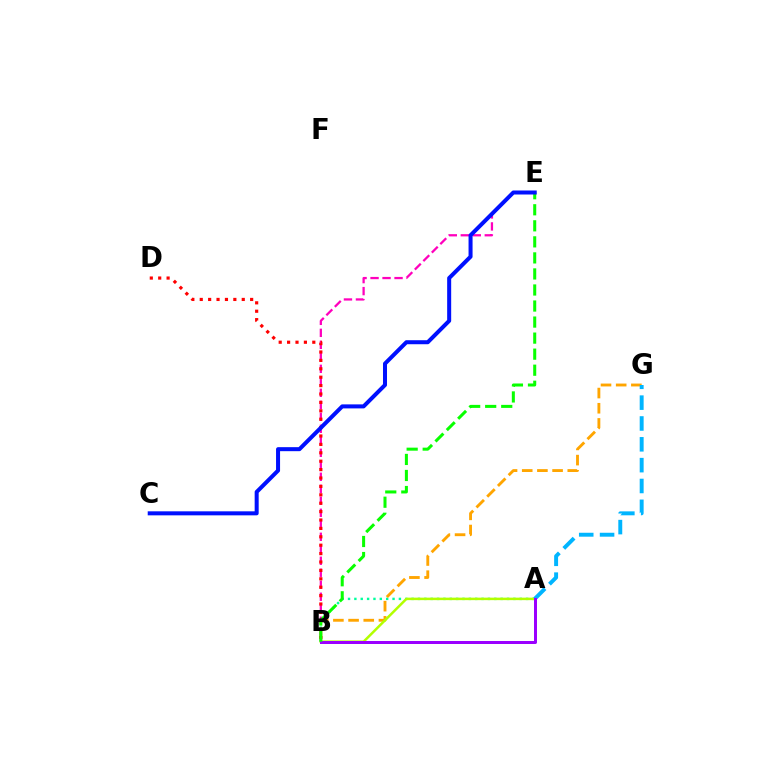{('A', 'B'): [{'color': '#00ff9d', 'line_style': 'dotted', 'thickness': 1.73}, {'color': '#b3ff00', 'line_style': 'solid', 'thickness': 1.8}, {'color': '#9b00ff', 'line_style': 'solid', 'thickness': 2.16}], ('B', 'G'): [{'color': '#ffa500', 'line_style': 'dashed', 'thickness': 2.06}], ('B', 'E'): [{'color': '#ff00bd', 'line_style': 'dashed', 'thickness': 1.63}, {'color': '#08ff00', 'line_style': 'dashed', 'thickness': 2.18}], ('B', 'D'): [{'color': '#ff0000', 'line_style': 'dotted', 'thickness': 2.28}], ('A', 'G'): [{'color': '#00b5ff', 'line_style': 'dashed', 'thickness': 2.83}], ('C', 'E'): [{'color': '#0010ff', 'line_style': 'solid', 'thickness': 2.89}]}